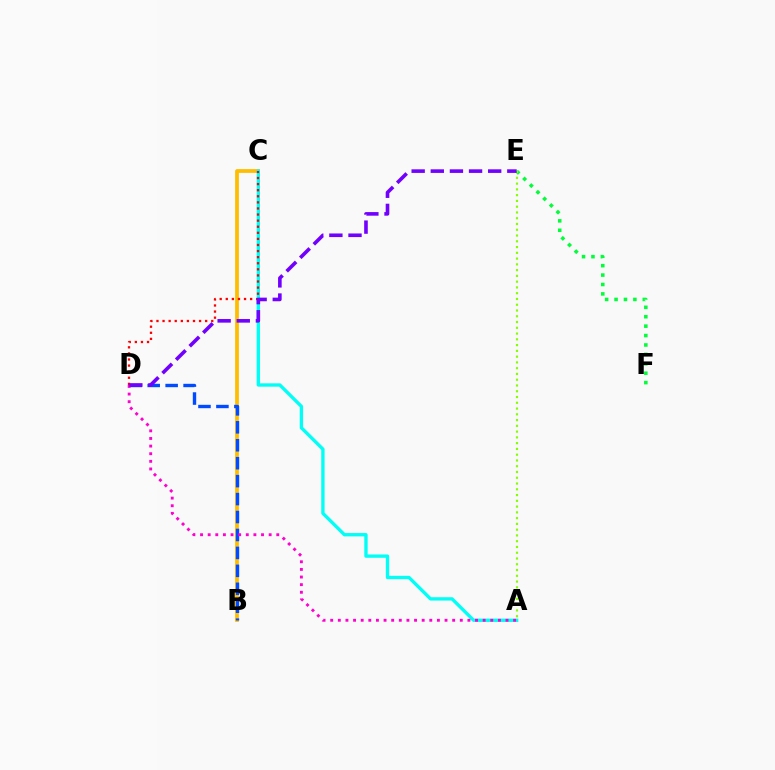{('E', 'F'): [{'color': '#00ff39', 'line_style': 'dotted', 'thickness': 2.56}], ('B', 'C'): [{'color': '#ffbd00', 'line_style': 'solid', 'thickness': 2.71}], ('A', 'C'): [{'color': '#00fff6', 'line_style': 'solid', 'thickness': 2.4}], ('A', 'E'): [{'color': '#84ff00', 'line_style': 'dotted', 'thickness': 1.57}], ('B', 'D'): [{'color': '#004bff', 'line_style': 'dashed', 'thickness': 2.44}], ('C', 'D'): [{'color': '#ff0000', 'line_style': 'dotted', 'thickness': 1.65}], ('A', 'D'): [{'color': '#ff00cf', 'line_style': 'dotted', 'thickness': 2.07}], ('D', 'E'): [{'color': '#7200ff', 'line_style': 'dashed', 'thickness': 2.6}]}